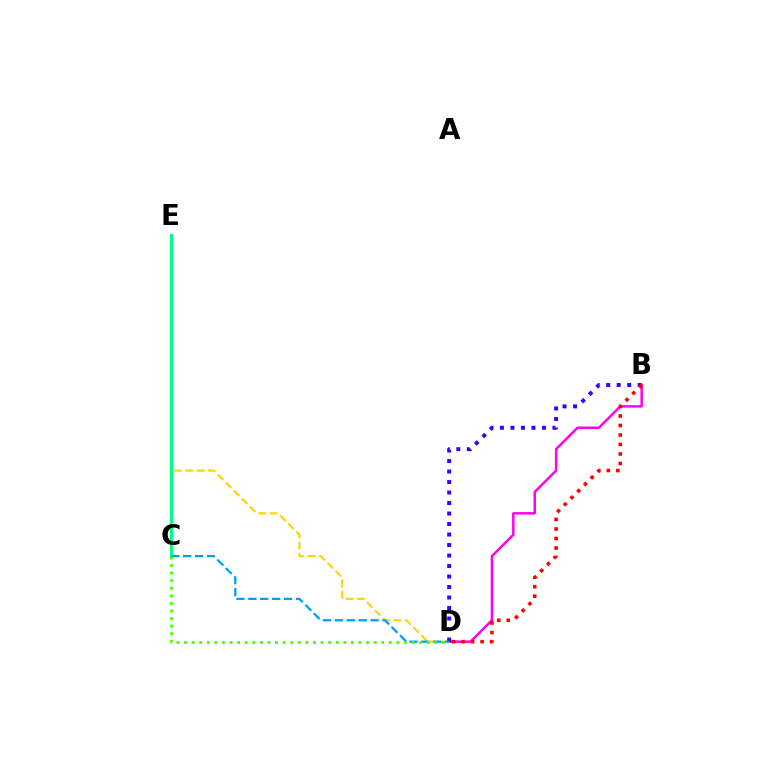{('B', 'D'): [{'color': '#ff00ed', 'line_style': 'solid', 'thickness': 1.79}, {'color': '#3700ff', 'line_style': 'dotted', 'thickness': 2.85}, {'color': '#ff0000', 'line_style': 'dotted', 'thickness': 2.58}], ('D', 'E'): [{'color': '#ffd500', 'line_style': 'dashed', 'thickness': 1.54}], ('C', 'E'): [{'color': '#00ff86', 'line_style': 'solid', 'thickness': 2.22}], ('C', 'D'): [{'color': '#009eff', 'line_style': 'dashed', 'thickness': 1.62}, {'color': '#4fff00', 'line_style': 'dotted', 'thickness': 2.06}]}